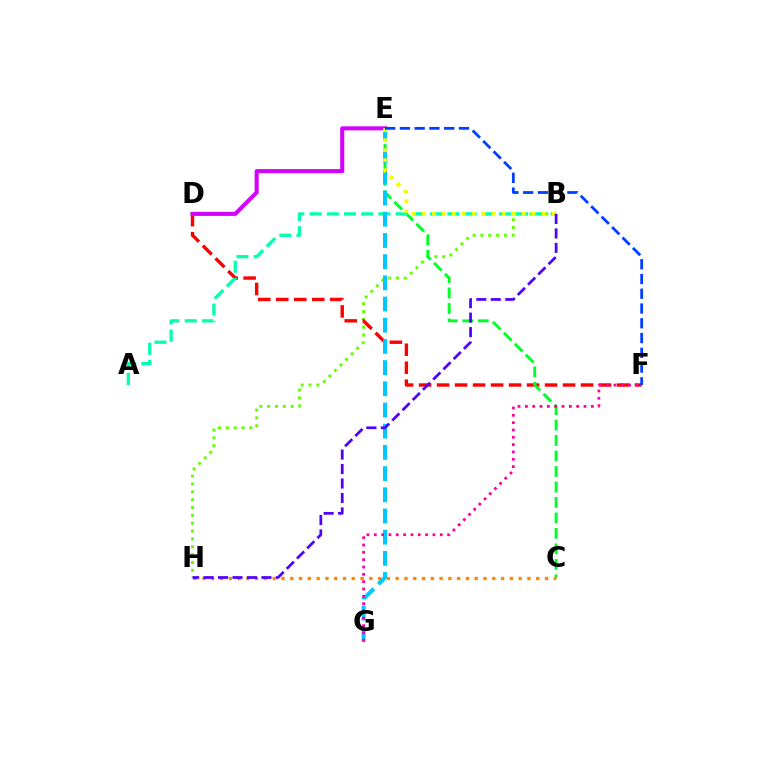{('B', 'H'): [{'color': '#66ff00', 'line_style': 'dotted', 'thickness': 2.13}, {'color': '#4f00ff', 'line_style': 'dashed', 'thickness': 1.97}], ('D', 'F'): [{'color': '#ff0000', 'line_style': 'dashed', 'thickness': 2.44}], ('C', 'E'): [{'color': '#00ff27', 'line_style': 'dashed', 'thickness': 2.1}], ('C', 'H'): [{'color': '#ff8800', 'line_style': 'dotted', 'thickness': 2.39}], ('A', 'B'): [{'color': '#00ffaf', 'line_style': 'dashed', 'thickness': 2.34}], ('D', 'E'): [{'color': '#d600ff', 'line_style': 'solid', 'thickness': 2.93}], ('E', 'G'): [{'color': '#00c7ff', 'line_style': 'dashed', 'thickness': 2.88}], ('F', 'G'): [{'color': '#ff00a0', 'line_style': 'dotted', 'thickness': 1.99}], ('B', 'E'): [{'color': '#eeff00', 'line_style': 'dotted', 'thickness': 2.71}], ('E', 'F'): [{'color': '#003fff', 'line_style': 'dashed', 'thickness': 2.01}]}